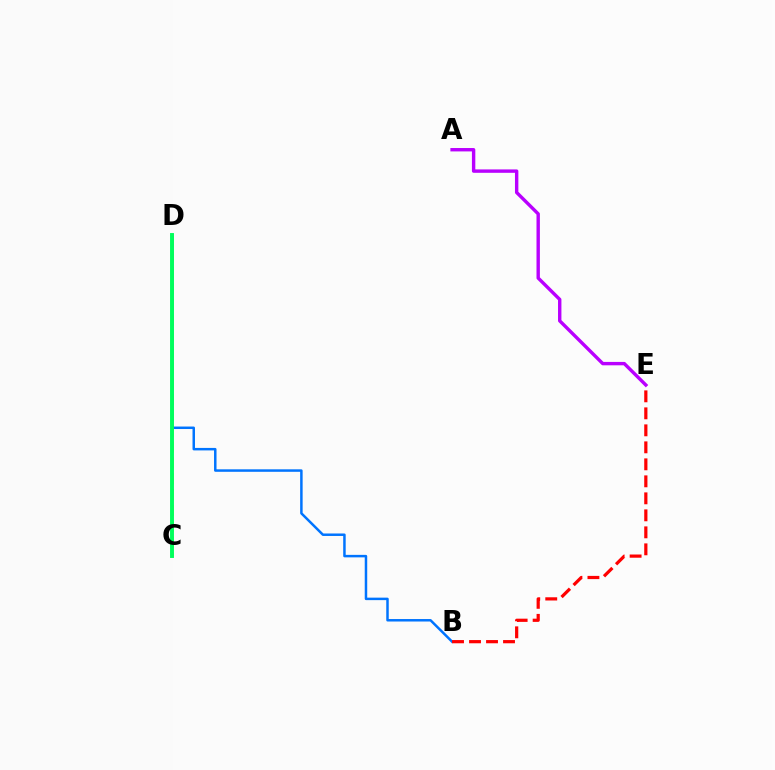{('C', 'D'): [{'color': '#d1ff00', 'line_style': 'dashed', 'thickness': 2.15}, {'color': '#00ff5c', 'line_style': 'solid', 'thickness': 2.81}], ('B', 'D'): [{'color': '#0074ff', 'line_style': 'solid', 'thickness': 1.79}], ('B', 'E'): [{'color': '#ff0000', 'line_style': 'dashed', 'thickness': 2.31}], ('A', 'E'): [{'color': '#b900ff', 'line_style': 'solid', 'thickness': 2.44}]}